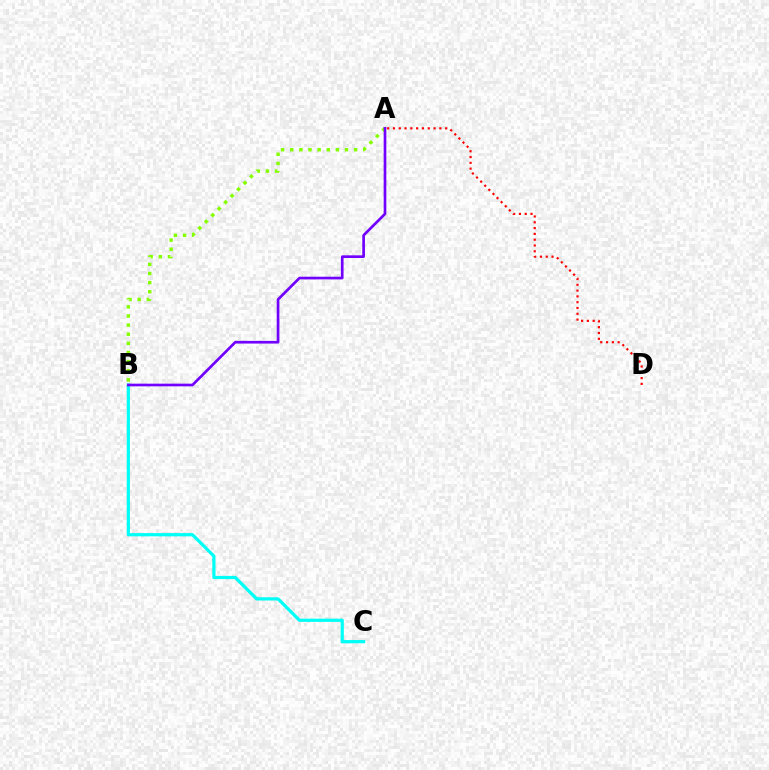{('B', 'C'): [{'color': '#00fff6', 'line_style': 'solid', 'thickness': 2.32}], ('A', 'B'): [{'color': '#84ff00', 'line_style': 'dotted', 'thickness': 2.48}, {'color': '#7200ff', 'line_style': 'solid', 'thickness': 1.93}], ('A', 'D'): [{'color': '#ff0000', 'line_style': 'dotted', 'thickness': 1.58}]}